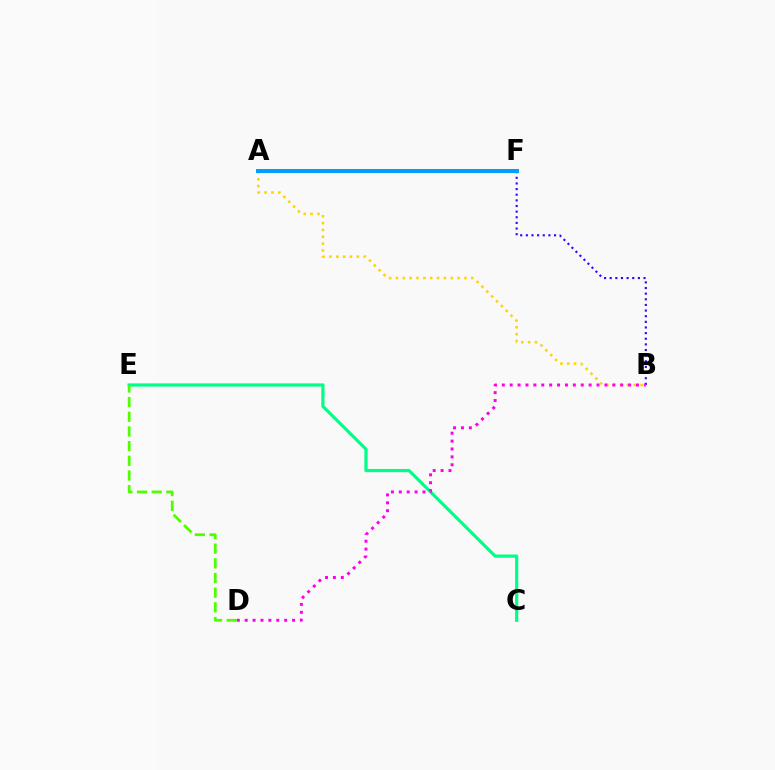{('A', 'B'): [{'color': '#ffd500', 'line_style': 'dotted', 'thickness': 1.86}], ('A', 'F'): [{'color': '#ff0000', 'line_style': 'solid', 'thickness': 1.81}, {'color': '#009eff', 'line_style': 'solid', 'thickness': 2.88}], ('B', 'F'): [{'color': '#3700ff', 'line_style': 'dotted', 'thickness': 1.53}], ('C', 'E'): [{'color': '#00ff86', 'line_style': 'solid', 'thickness': 2.31}], ('B', 'D'): [{'color': '#ff00ed', 'line_style': 'dotted', 'thickness': 2.14}], ('D', 'E'): [{'color': '#4fff00', 'line_style': 'dashed', 'thickness': 1.99}]}